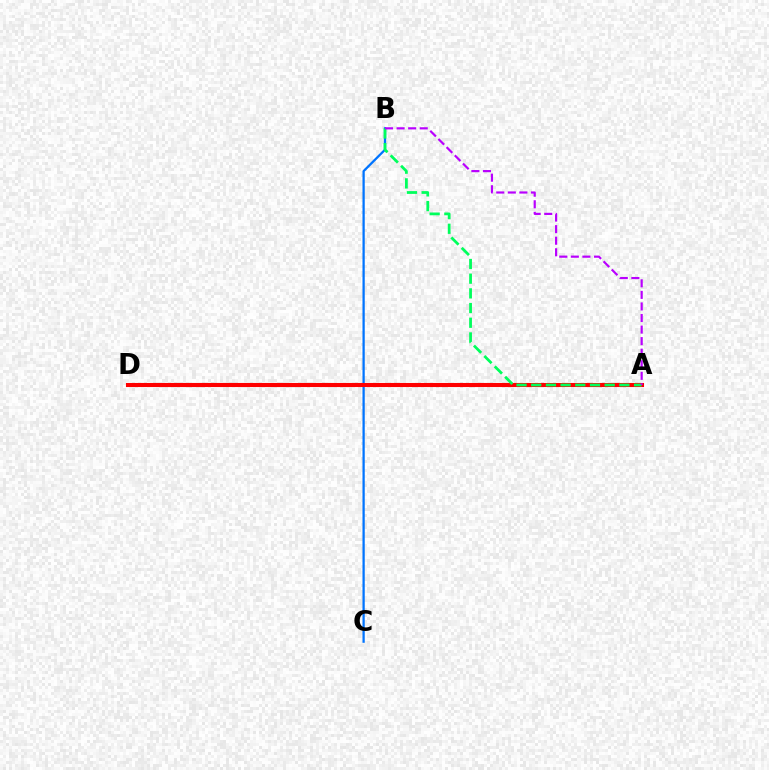{('A', 'D'): [{'color': '#d1ff00', 'line_style': 'solid', 'thickness': 2.7}, {'color': '#ff0000', 'line_style': 'solid', 'thickness': 2.94}], ('B', 'C'): [{'color': '#0074ff', 'line_style': 'solid', 'thickness': 1.63}], ('A', 'B'): [{'color': '#00ff5c', 'line_style': 'dashed', 'thickness': 2.0}, {'color': '#b900ff', 'line_style': 'dashed', 'thickness': 1.57}]}